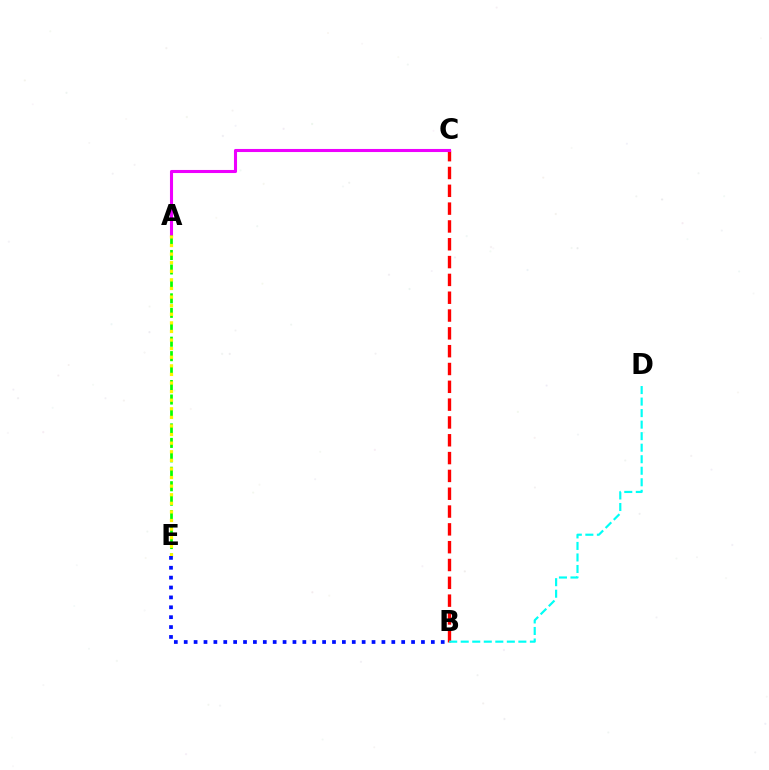{('B', 'C'): [{'color': '#ff0000', 'line_style': 'dashed', 'thickness': 2.42}], ('A', 'C'): [{'color': '#ee00ff', 'line_style': 'solid', 'thickness': 2.22}], ('A', 'E'): [{'color': '#08ff00', 'line_style': 'dashed', 'thickness': 1.96}, {'color': '#fcf500', 'line_style': 'dotted', 'thickness': 2.33}], ('B', 'D'): [{'color': '#00fff6', 'line_style': 'dashed', 'thickness': 1.57}], ('B', 'E'): [{'color': '#0010ff', 'line_style': 'dotted', 'thickness': 2.69}]}